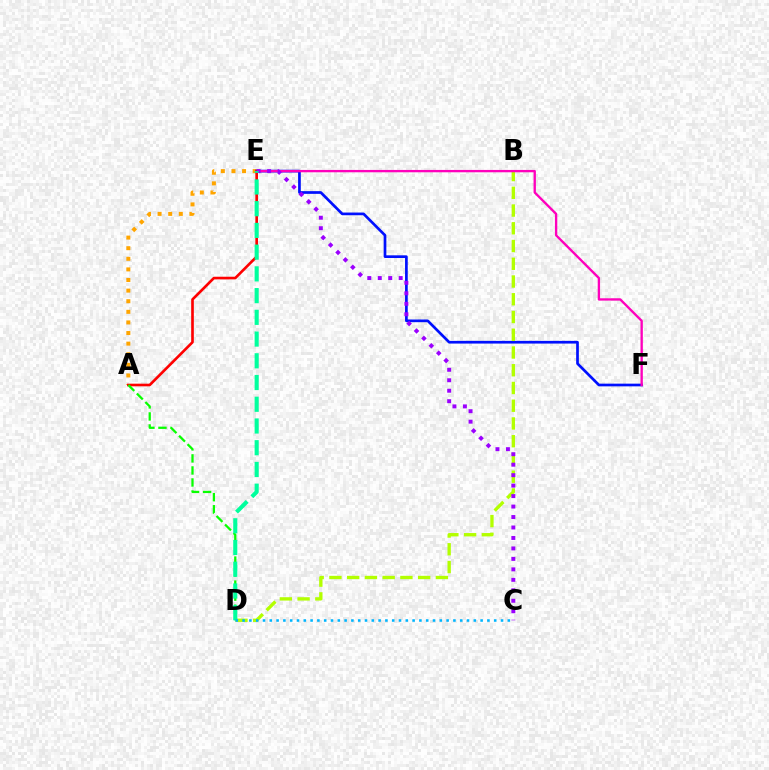{('A', 'E'): [{'color': '#ffa500', 'line_style': 'dotted', 'thickness': 2.88}, {'color': '#ff0000', 'line_style': 'solid', 'thickness': 1.9}], ('E', 'F'): [{'color': '#0010ff', 'line_style': 'solid', 'thickness': 1.94}, {'color': '#ff00bd', 'line_style': 'solid', 'thickness': 1.69}], ('B', 'D'): [{'color': '#b3ff00', 'line_style': 'dashed', 'thickness': 2.41}], ('A', 'D'): [{'color': '#08ff00', 'line_style': 'dashed', 'thickness': 1.63}], ('C', 'E'): [{'color': '#9b00ff', 'line_style': 'dotted', 'thickness': 2.84}], ('D', 'E'): [{'color': '#00ff9d', 'line_style': 'dashed', 'thickness': 2.95}], ('C', 'D'): [{'color': '#00b5ff', 'line_style': 'dotted', 'thickness': 1.85}]}